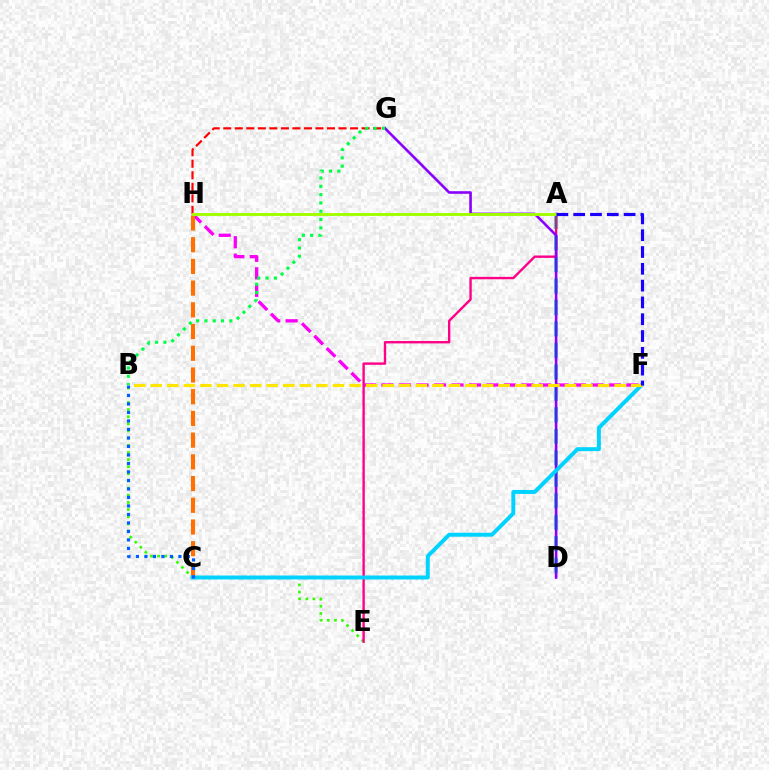{('F', 'H'): [{'color': '#fa00f9', 'line_style': 'dashed', 'thickness': 2.38}], ('B', 'E'): [{'color': '#31ff00', 'line_style': 'dotted', 'thickness': 1.94}], ('G', 'H'): [{'color': '#ff0000', 'line_style': 'dashed', 'thickness': 1.57}], ('A', 'D'): [{'color': '#00ffbb', 'line_style': 'dashed', 'thickness': 2.92}], ('A', 'E'): [{'color': '#ff0088', 'line_style': 'solid', 'thickness': 1.72}], ('C', 'H'): [{'color': '#ff7000', 'line_style': 'dashed', 'thickness': 2.95}], ('D', 'G'): [{'color': '#8a00ff', 'line_style': 'solid', 'thickness': 1.88}], ('C', 'F'): [{'color': '#00d3ff', 'line_style': 'solid', 'thickness': 2.84}], ('A', 'H'): [{'color': '#a2ff00', 'line_style': 'solid', 'thickness': 2.1}], ('B', 'G'): [{'color': '#00ff45', 'line_style': 'dotted', 'thickness': 2.26}], ('B', 'F'): [{'color': '#ffe600', 'line_style': 'dashed', 'thickness': 2.25}], ('A', 'F'): [{'color': '#1900ff', 'line_style': 'dashed', 'thickness': 2.28}], ('B', 'C'): [{'color': '#005dff', 'line_style': 'dotted', 'thickness': 2.31}]}